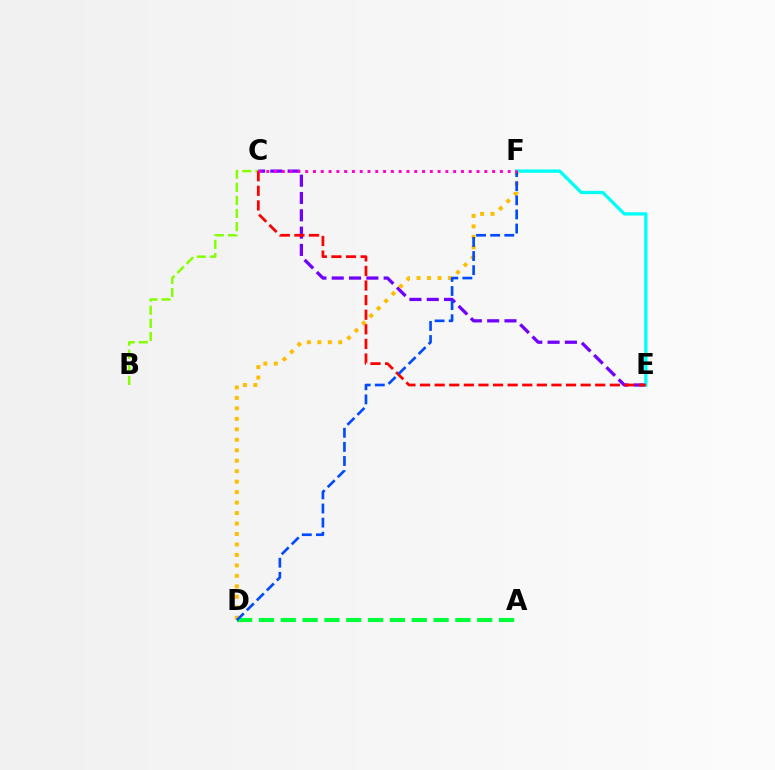{('B', 'C'): [{'color': '#84ff00', 'line_style': 'dashed', 'thickness': 1.78}], ('A', 'D'): [{'color': '#00ff39', 'line_style': 'dashed', 'thickness': 2.97}], ('C', 'E'): [{'color': '#7200ff', 'line_style': 'dashed', 'thickness': 2.35}, {'color': '#ff0000', 'line_style': 'dashed', 'thickness': 1.98}], ('E', 'F'): [{'color': '#00fff6', 'line_style': 'solid', 'thickness': 2.38}], ('D', 'F'): [{'color': '#ffbd00', 'line_style': 'dotted', 'thickness': 2.84}, {'color': '#004bff', 'line_style': 'dashed', 'thickness': 1.92}], ('C', 'F'): [{'color': '#ff00cf', 'line_style': 'dotted', 'thickness': 2.12}]}